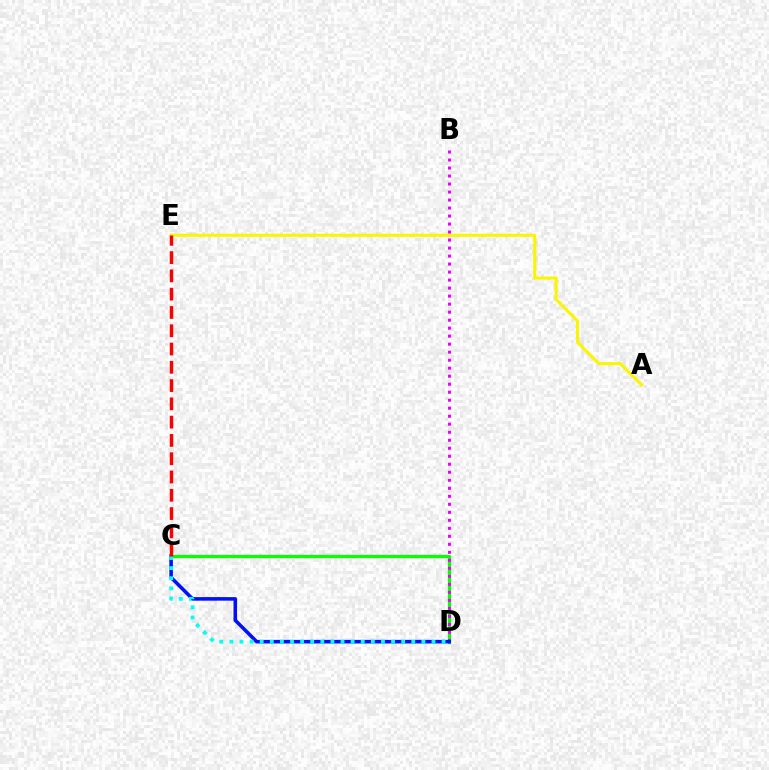{('C', 'D'): [{'color': '#08ff00', 'line_style': 'solid', 'thickness': 2.35}, {'color': '#0010ff', 'line_style': 'solid', 'thickness': 2.57}, {'color': '#00fff6', 'line_style': 'dotted', 'thickness': 2.75}], ('A', 'E'): [{'color': '#fcf500', 'line_style': 'solid', 'thickness': 2.22}], ('B', 'D'): [{'color': '#ee00ff', 'line_style': 'dotted', 'thickness': 2.18}], ('C', 'E'): [{'color': '#ff0000', 'line_style': 'dashed', 'thickness': 2.48}]}